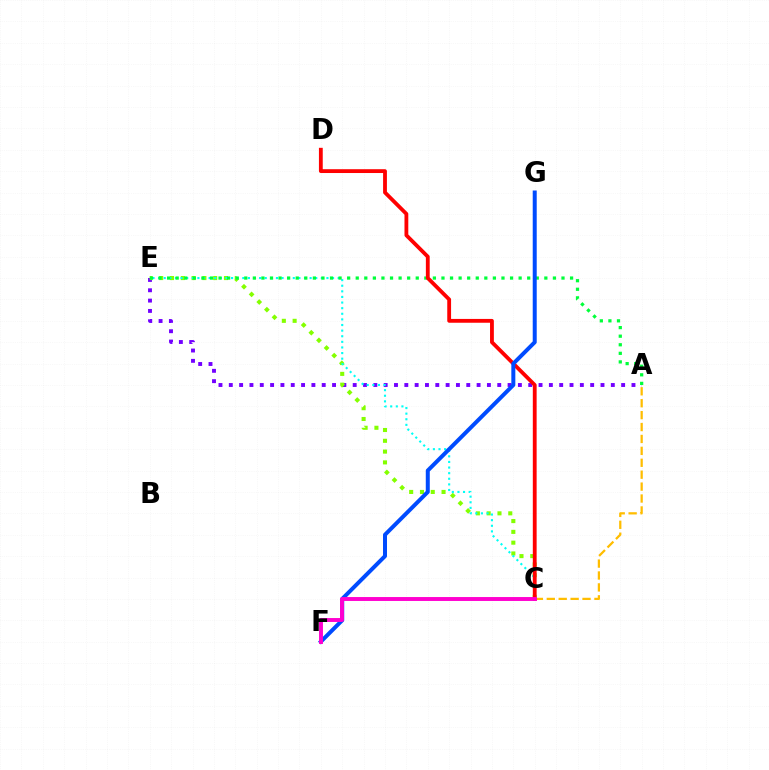{('A', 'E'): [{'color': '#7200ff', 'line_style': 'dotted', 'thickness': 2.81}, {'color': '#00ff39', 'line_style': 'dotted', 'thickness': 2.33}], ('A', 'C'): [{'color': '#ffbd00', 'line_style': 'dashed', 'thickness': 1.62}], ('C', 'E'): [{'color': '#84ff00', 'line_style': 'dotted', 'thickness': 2.93}, {'color': '#00fff6', 'line_style': 'dotted', 'thickness': 1.52}], ('C', 'D'): [{'color': '#ff0000', 'line_style': 'solid', 'thickness': 2.75}], ('F', 'G'): [{'color': '#004bff', 'line_style': 'solid', 'thickness': 2.88}], ('C', 'F'): [{'color': '#ff00cf', 'line_style': 'solid', 'thickness': 2.82}]}